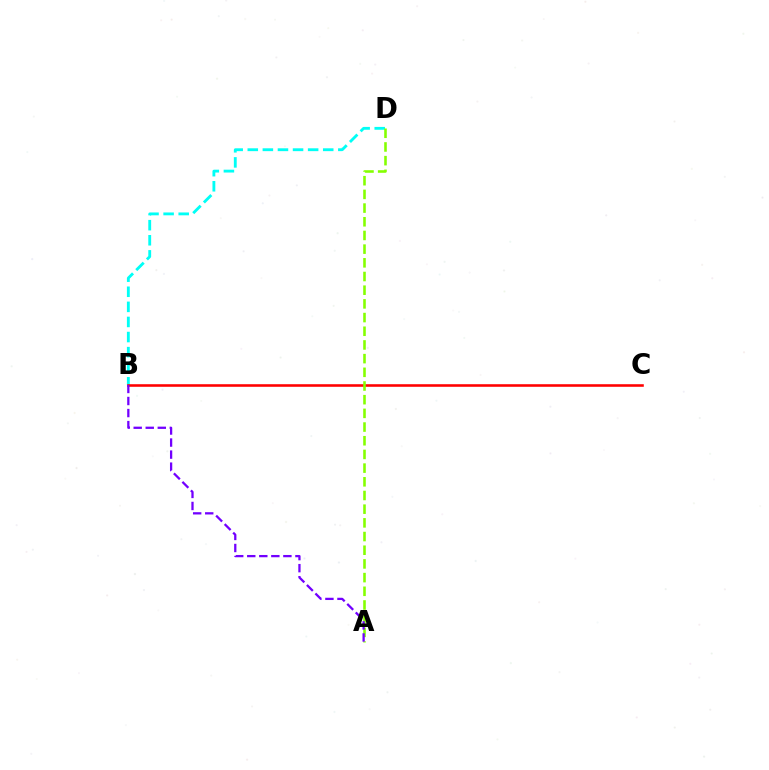{('B', 'D'): [{'color': '#00fff6', 'line_style': 'dashed', 'thickness': 2.05}], ('B', 'C'): [{'color': '#ff0000', 'line_style': 'solid', 'thickness': 1.86}], ('A', 'D'): [{'color': '#84ff00', 'line_style': 'dashed', 'thickness': 1.86}], ('A', 'B'): [{'color': '#7200ff', 'line_style': 'dashed', 'thickness': 1.64}]}